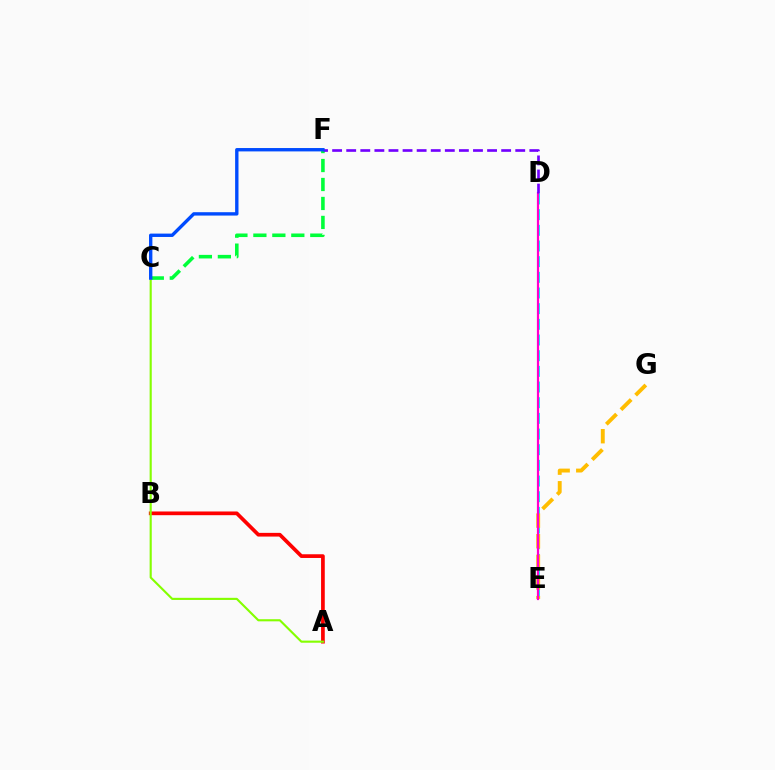{('D', 'E'): [{'color': '#00fff6', 'line_style': 'dashed', 'thickness': 2.13}, {'color': '#ff00cf', 'line_style': 'solid', 'thickness': 1.59}], ('E', 'G'): [{'color': '#ffbd00', 'line_style': 'dashed', 'thickness': 2.8}], ('C', 'F'): [{'color': '#00ff39', 'line_style': 'dashed', 'thickness': 2.58}, {'color': '#004bff', 'line_style': 'solid', 'thickness': 2.43}], ('A', 'B'): [{'color': '#ff0000', 'line_style': 'solid', 'thickness': 2.67}], ('D', 'F'): [{'color': '#7200ff', 'line_style': 'dashed', 'thickness': 1.91}], ('A', 'C'): [{'color': '#84ff00', 'line_style': 'solid', 'thickness': 1.53}]}